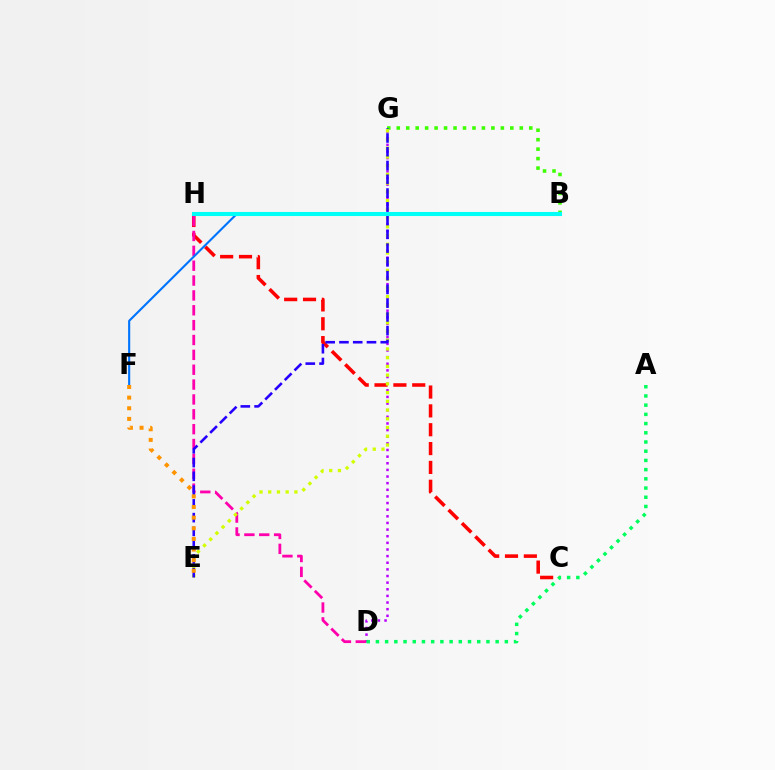{('C', 'H'): [{'color': '#ff0000', 'line_style': 'dashed', 'thickness': 2.56}], ('D', 'G'): [{'color': '#b900ff', 'line_style': 'dotted', 'thickness': 1.8}], ('D', 'H'): [{'color': '#ff00ac', 'line_style': 'dashed', 'thickness': 2.02}], ('B', 'G'): [{'color': '#3dff00', 'line_style': 'dotted', 'thickness': 2.57}], ('B', 'F'): [{'color': '#0074ff', 'line_style': 'solid', 'thickness': 1.52}], ('A', 'D'): [{'color': '#00ff5c', 'line_style': 'dotted', 'thickness': 2.5}], ('E', 'G'): [{'color': '#d1ff00', 'line_style': 'dotted', 'thickness': 2.37}, {'color': '#2500ff', 'line_style': 'dashed', 'thickness': 1.87}], ('E', 'F'): [{'color': '#ff9400', 'line_style': 'dotted', 'thickness': 2.89}], ('B', 'H'): [{'color': '#00fff6', 'line_style': 'solid', 'thickness': 2.93}]}